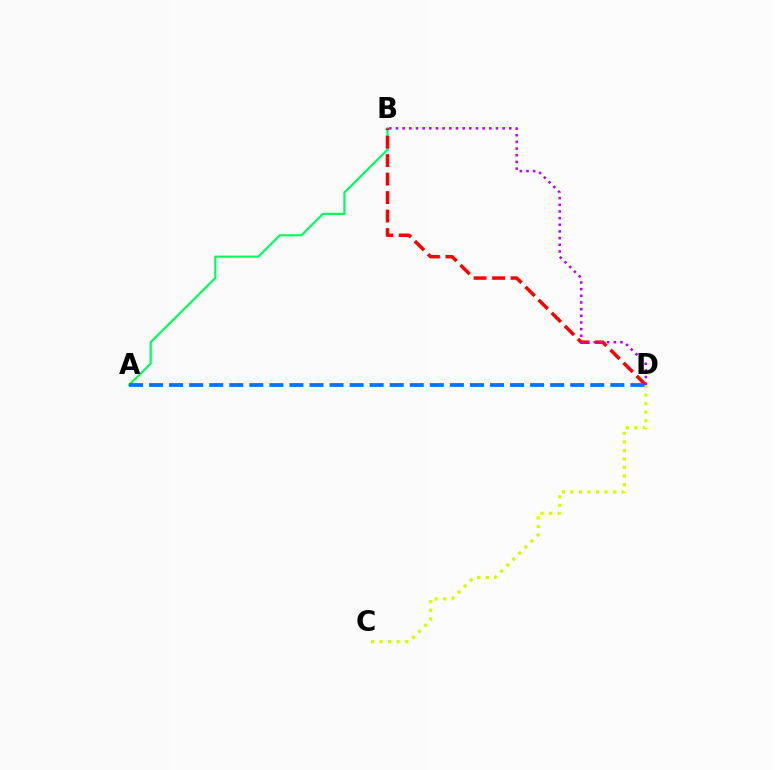{('A', 'B'): [{'color': '#00ff5c', 'line_style': 'solid', 'thickness': 1.57}], ('B', 'D'): [{'color': '#ff0000', 'line_style': 'dashed', 'thickness': 2.51}, {'color': '#b900ff', 'line_style': 'dotted', 'thickness': 1.81}], ('C', 'D'): [{'color': '#d1ff00', 'line_style': 'dotted', 'thickness': 2.32}], ('A', 'D'): [{'color': '#0074ff', 'line_style': 'dashed', 'thickness': 2.72}]}